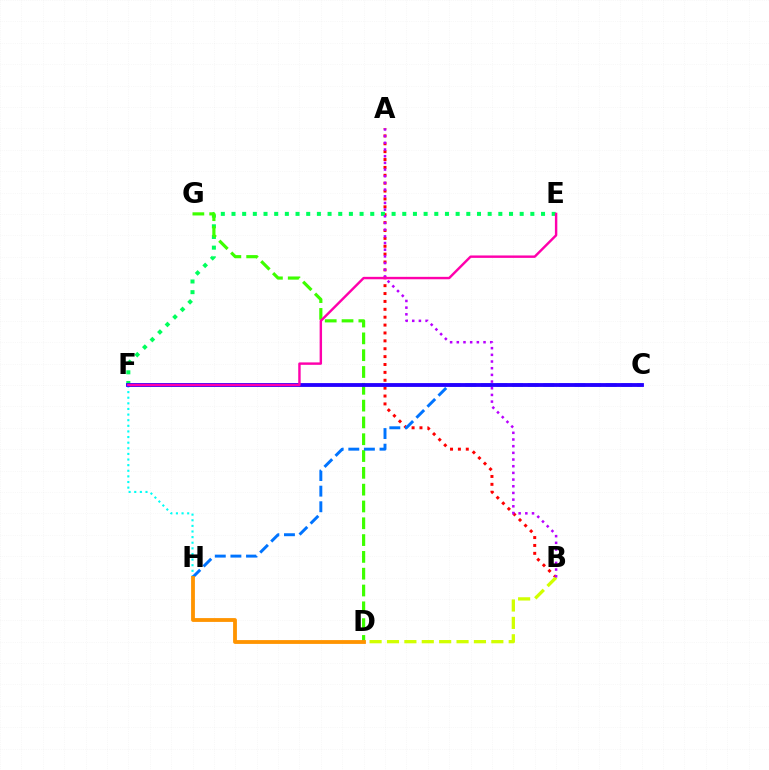{('A', 'B'): [{'color': '#ff0000', 'line_style': 'dotted', 'thickness': 2.14}, {'color': '#b900ff', 'line_style': 'dotted', 'thickness': 1.81}], ('E', 'F'): [{'color': '#00ff5c', 'line_style': 'dotted', 'thickness': 2.9}, {'color': '#ff00ac', 'line_style': 'solid', 'thickness': 1.75}], ('D', 'G'): [{'color': '#3dff00', 'line_style': 'dashed', 'thickness': 2.28}], ('B', 'D'): [{'color': '#d1ff00', 'line_style': 'dashed', 'thickness': 2.36}], ('F', 'H'): [{'color': '#00fff6', 'line_style': 'dotted', 'thickness': 1.53}], ('C', 'H'): [{'color': '#0074ff', 'line_style': 'dashed', 'thickness': 2.12}], ('D', 'H'): [{'color': '#ff9400', 'line_style': 'solid', 'thickness': 2.74}], ('C', 'F'): [{'color': '#2500ff', 'line_style': 'solid', 'thickness': 2.75}]}